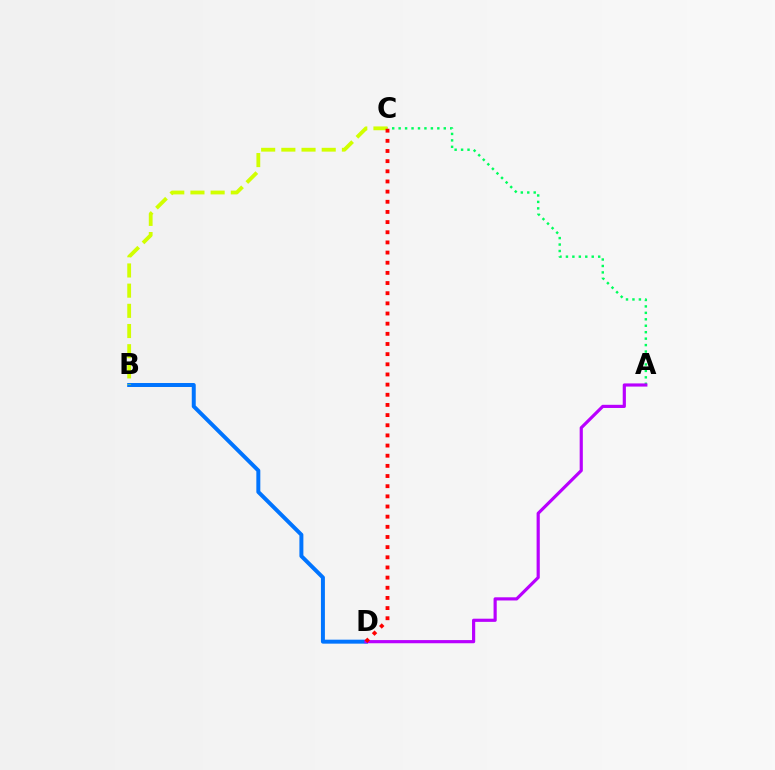{('A', 'C'): [{'color': '#00ff5c', 'line_style': 'dotted', 'thickness': 1.75}], ('B', 'D'): [{'color': '#0074ff', 'line_style': 'solid', 'thickness': 2.86}], ('B', 'C'): [{'color': '#d1ff00', 'line_style': 'dashed', 'thickness': 2.74}], ('A', 'D'): [{'color': '#b900ff', 'line_style': 'solid', 'thickness': 2.28}], ('C', 'D'): [{'color': '#ff0000', 'line_style': 'dotted', 'thickness': 2.76}]}